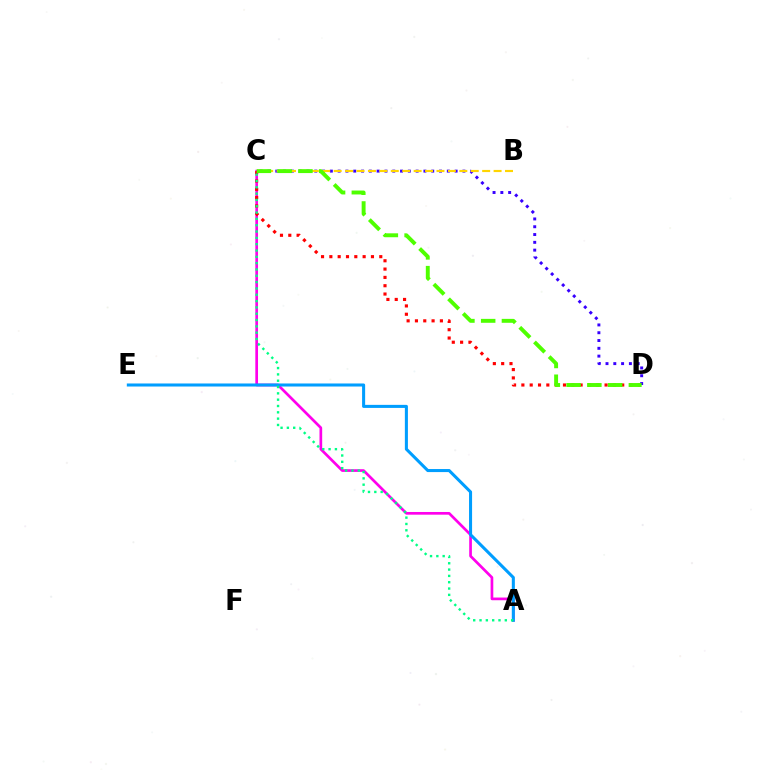{('C', 'D'): [{'color': '#3700ff', 'line_style': 'dotted', 'thickness': 2.12}, {'color': '#ff0000', 'line_style': 'dotted', 'thickness': 2.26}, {'color': '#4fff00', 'line_style': 'dashed', 'thickness': 2.82}], ('A', 'C'): [{'color': '#ff00ed', 'line_style': 'solid', 'thickness': 1.94}, {'color': '#00ff86', 'line_style': 'dotted', 'thickness': 1.72}], ('B', 'C'): [{'color': '#ffd500', 'line_style': 'dashed', 'thickness': 1.55}], ('A', 'E'): [{'color': '#009eff', 'line_style': 'solid', 'thickness': 2.2}]}